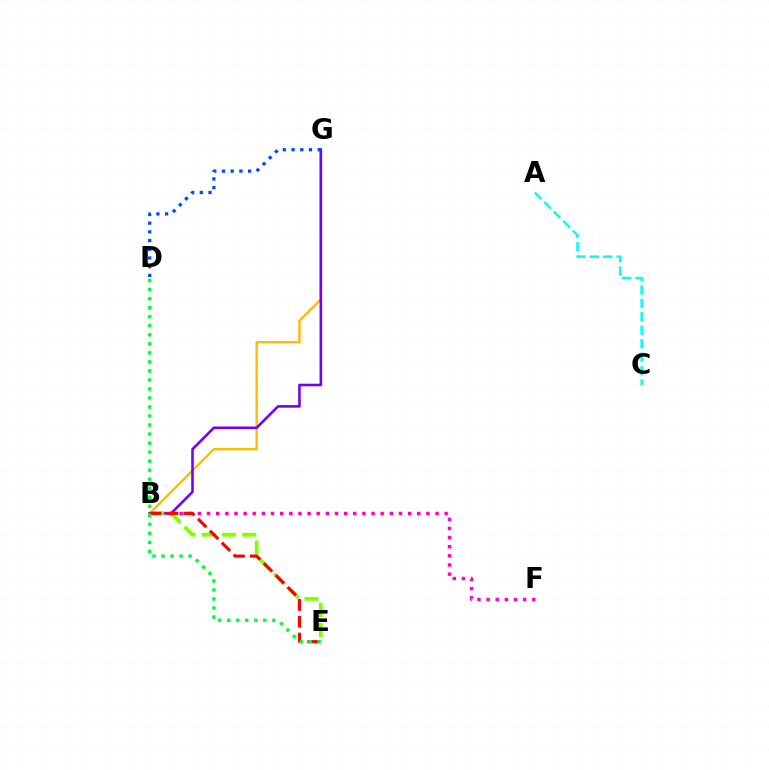{('B', 'G'): [{'color': '#ffbd00', 'line_style': 'solid', 'thickness': 1.76}, {'color': '#7200ff', 'line_style': 'solid', 'thickness': 1.86}], ('A', 'C'): [{'color': '#00fff6', 'line_style': 'dashed', 'thickness': 1.83}], ('B', 'F'): [{'color': '#ff00cf', 'line_style': 'dotted', 'thickness': 2.48}], ('D', 'G'): [{'color': '#004bff', 'line_style': 'dotted', 'thickness': 2.37}], ('B', 'E'): [{'color': '#84ff00', 'line_style': 'dashed', 'thickness': 2.75}, {'color': '#ff0000', 'line_style': 'dashed', 'thickness': 2.29}], ('D', 'E'): [{'color': '#00ff39', 'line_style': 'dotted', 'thickness': 2.45}]}